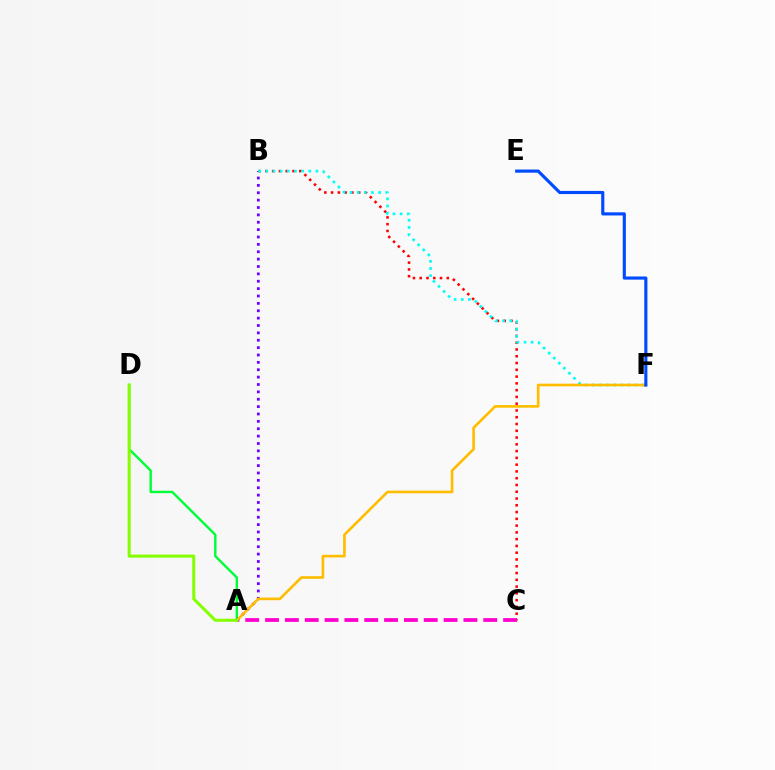{('B', 'C'): [{'color': '#ff0000', 'line_style': 'dotted', 'thickness': 1.84}], ('A', 'C'): [{'color': '#ff00cf', 'line_style': 'dashed', 'thickness': 2.69}], ('A', 'D'): [{'color': '#00ff39', 'line_style': 'solid', 'thickness': 1.74}, {'color': '#84ff00', 'line_style': 'solid', 'thickness': 2.2}], ('A', 'B'): [{'color': '#7200ff', 'line_style': 'dotted', 'thickness': 2.0}], ('B', 'F'): [{'color': '#00fff6', 'line_style': 'dotted', 'thickness': 1.94}], ('A', 'F'): [{'color': '#ffbd00', 'line_style': 'solid', 'thickness': 1.9}], ('E', 'F'): [{'color': '#004bff', 'line_style': 'solid', 'thickness': 2.26}]}